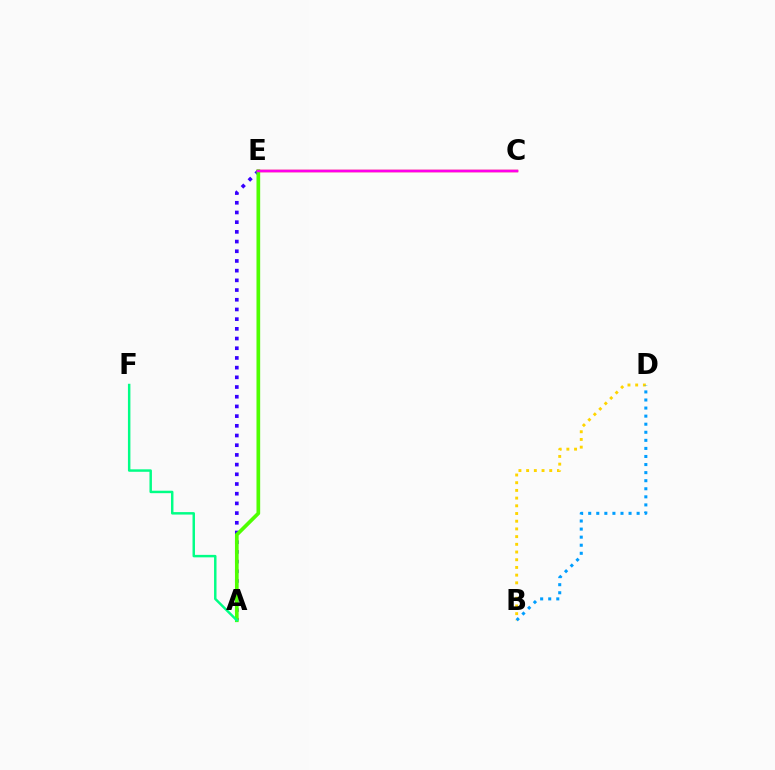{('B', 'D'): [{'color': '#ffd500', 'line_style': 'dotted', 'thickness': 2.09}, {'color': '#009eff', 'line_style': 'dotted', 'thickness': 2.19}], ('C', 'E'): [{'color': '#ff0000', 'line_style': 'solid', 'thickness': 1.71}, {'color': '#ff00ed', 'line_style': 'solid', 'thickness': 1.78}], ('A', 'E'): [{'color': '#3700ff', 'line_style': 'dotted', 'thickness': 2.63}, {'color': '#4fff00', 'line_style': 'solid', 'thickness': 2.65}], ('A', 'F'): [{'color': '#00ff86', 'line_style': 'solid', 'thickness': 1.77}]}